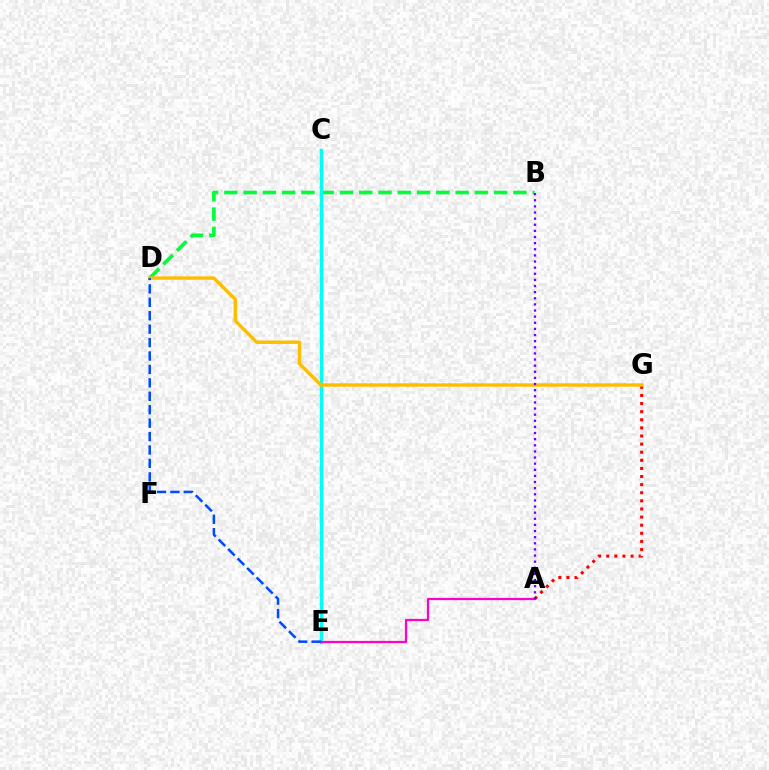{('C', 'E'): [{'color': '#84ff00', 'line_style': 'dotted', 'thickness': 2.46}, {'color': '#00fff6', 'line_style': 'solid', 'thickness': 2.38}], ('B', 'D'): [{'color': '#00ff39', 'line_style': 'dashed', 'thickness': 2.62}], ('A', 'E'): [{'color': '#ff00cf', 'line_style': 'solid', 'thickness': 1.6}], ('A', 'G'): [{'color': '#ff0000', 'line_style': 'dotted', 'thickness': 2.2}], ('D', 'G'): [{'color': '#ffbd00', 'line_style': 'solid', 'thickness': 2.44}], ('A', 'B'): [{'color': '#7200ff', 'line_style': 'dotted', 'thickness': 1.66}], ('D', 'E'): [{'color': '#004bff', 'line_style': 'dashed', 'thickness': 1.82}]}